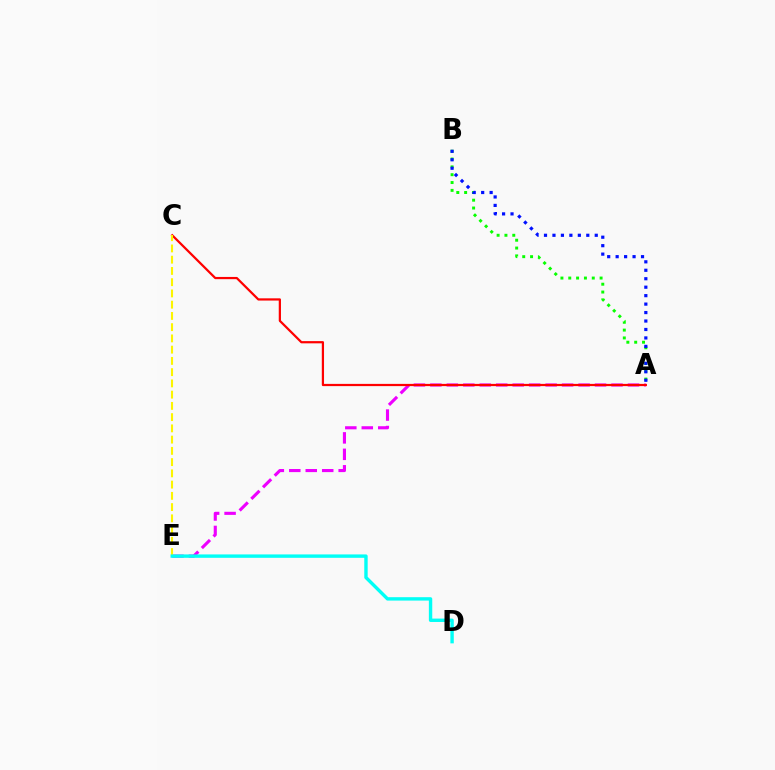{('A', 'E'): [{'color': '#ee00ff', 'line_style': 'dashed', 'thickness': 2.24}], ('A', 'B'): [{'color': '#08ff00', 'line_style': 'dotted', 'thickness': 2.13}, {'color': '#0010ff', 'line_style': 'dotted', 'thickness': 2.3}], ('A', 'C'): [{'color': '#ff0000', 'line_style': 'solid', 'thickness': 1.61}], ('C', 'E'): [{'color': '#fcf500', 'line_style': 'dashed', 'thickness': 1.53}], ('D', 'E'): [{'color': '#00fff6', 'line_style': 'solid', 'thickness': 2.44}]}